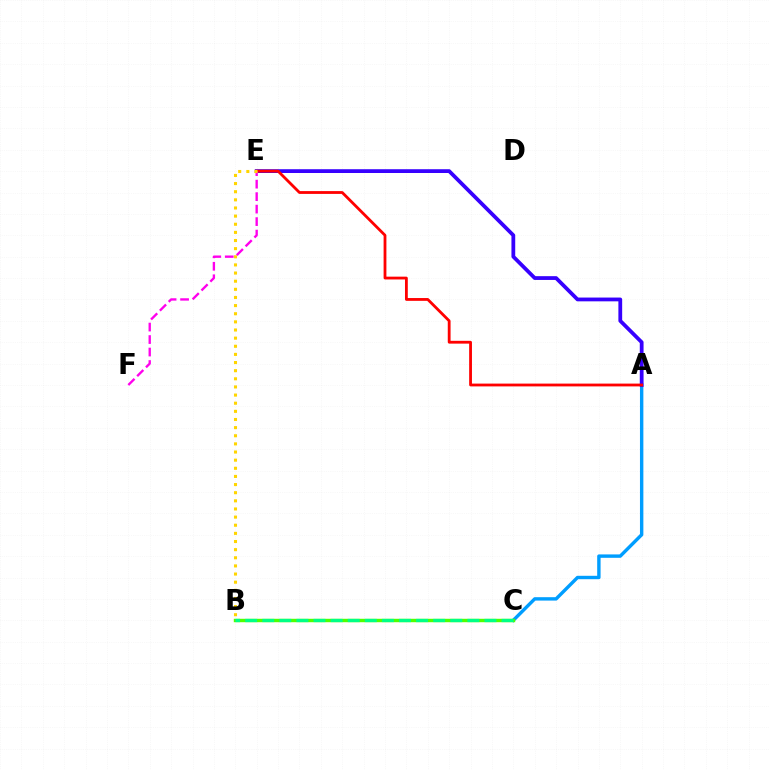{('A', 'C'): [{'color': '#009eff', 'line_style': 'solid', 'thickness': 2.45}], ('A', 'E'): [{'color': '#3700ff', 'line_style': 'solid', 'thickness': 2.72}, {'color': '#ff0000', 'line_style': 'solid', 'thickness': 2.02}], ('B', 'C'): [{'color': '#4fff00', 'line_style': 'solid', 'thickness': 2.47}, {'color': '#00ff86', 'line_style': 'dashed', 'thickness': 2.32}], ('E', 'F'): [{'color': '#ff00ed', 'line_style': 'dashed', 'thickness': 1.7}], ('B', 'E'): [{'color': '#ffd500', 'line_style': 'dotted', 'thickness': 2.21}]}